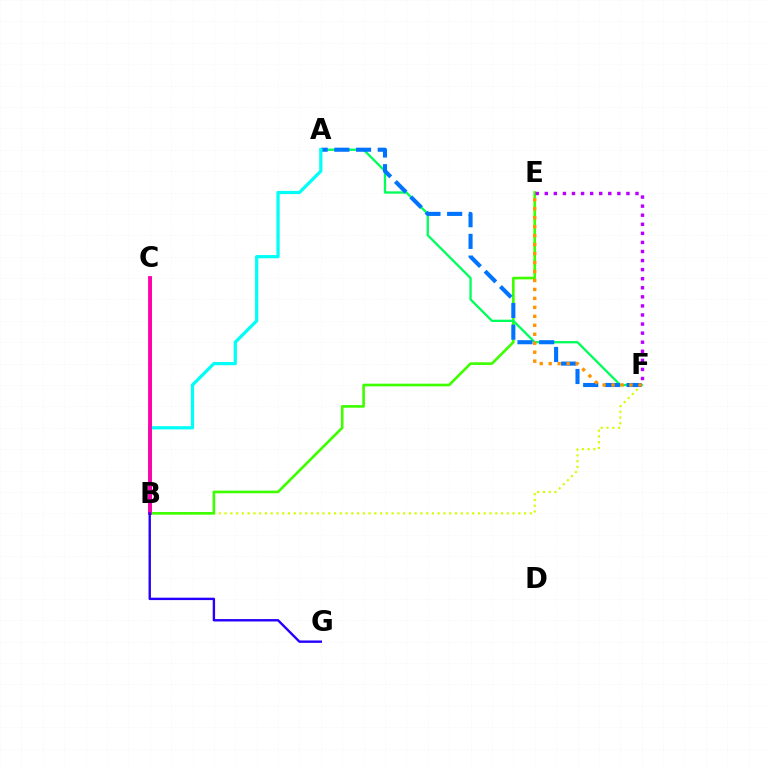{('B', 'C'): [{'color': '#ff0000', 'line_style': 'solid', 'thickness': 1.84}, {'color': '#ff00ac', 'line_style': 'solid', 'thickness': 2.75}], ('B', 'F'): [{'color': '#d1ff00', 'line_style': 'dotted', 'thickness': 1.56}], ('B', 'E'): [{'color': '#3dff00', 'line_style': 'solid', 'thickness': 1.9}], ('A', 'F'): [{'color': '#00ff5c', 'line_style': 'solid', 'thickness': 1.67}, {'color': '#0074ff', 'line_style': 'dashed', 'thickness': 2.95}], ('A', 'B'): [{'color': '#00fff6', 'line_style': 'solid', 'thickness': 2.33}], ('E', 'F'): [{'color': '#ff9400', 'line_style': 'dotted', 'thickness': 2.44}, {'color': '#b900ff', 'line_style': 'dotted', 'thickness': 2.46}], ('B', 'G'): [{'color': '#2500ff', 'line_style': 'solid', 'thickness': 1.72}]}